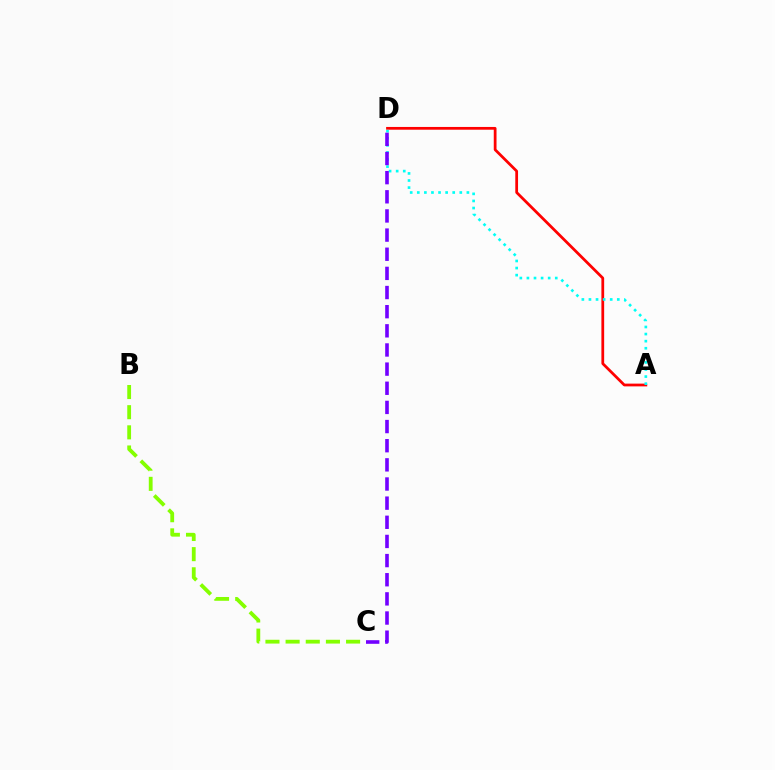{('A', 'D'): [{'color': '#ff0000', 'line_style': 'solid', 'thickness': 1.98}, {'color': '#00fff6', 'line_style': 'dotted', 'thickness': 1.93}], ('B', 'C'): [{'color': '#84ff00', 'line_style': 'dashed', 'thickness': 2.74}], ('C', 'D'): [{'color': '#7200ff', 'line_style': 'dashed', 'thickness': 2.6}]}